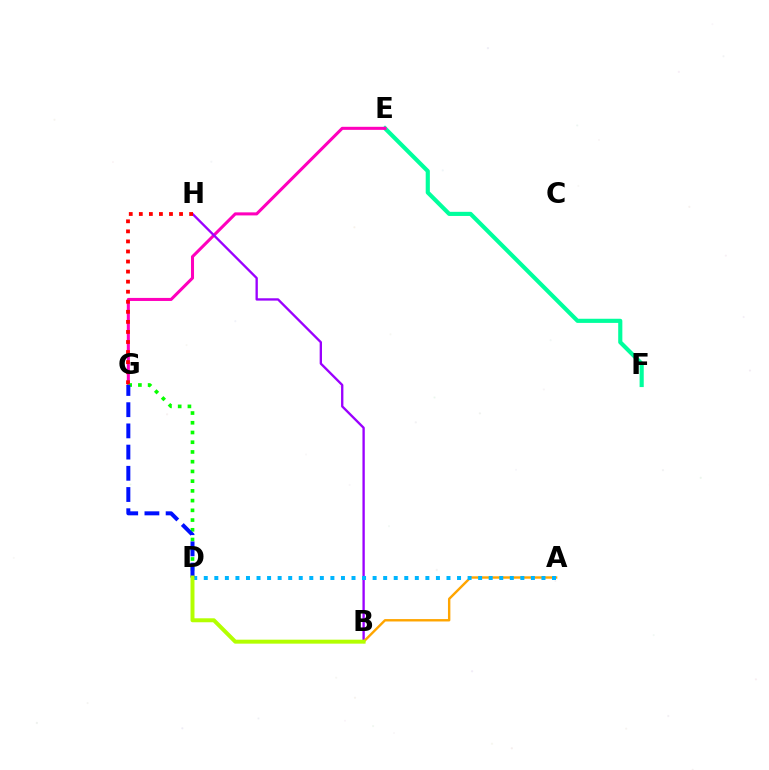{('E', 'F'): [{'color': '#00ff9d', 'line_style': 'solid', 'thickness': 2.98}], ('E', 'G'): [{'color': '#ff00bd', 'line_style': 'solid', 'thickness': 2.19}], ('B', 'H'): [{'color': '#9b00ff', 'line_style': 'solid', 'thickness': 1.68}], ('D', 'G'): [{'color': '#08ff00', 'line_style': 'dotted', 'thickness': 2.64}, {'color': '#0010ff', 'line_style': 'dashed', 'thickness': 2.88}], ('G', 'H'): [{'color': '#ff0000', 'line_style': 'dotted', 'thickness': 2.73}], ('A', 'B'): [{'color': '#ffa500', 'line_style': 'solid', 'thickness': 1.73}], ('A', 'D'): [{'color': '#00b5ff', 'line_style': 'dotted', 'thickness': 2.87}], ('B', 'D'): [{'color': '#b3ff00', 'line_style': 'solid', 'thickness': 2.86}]}